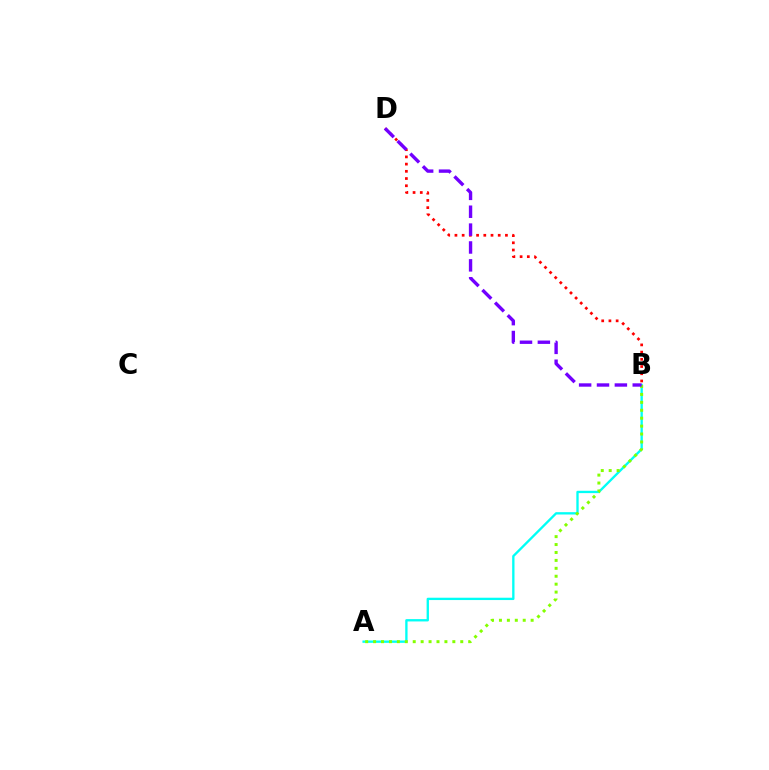{('A', 'B'): [{'color': '#00fff6', 'line_style': 'solid', 'thickness': 1.68}, {'color': '#84ff00', 'line_style': 'dotted', 'thickness': 2.15}], ('B', 'D'): [{'color': '#ff0000', 'line_style': 'dotted', 'thickness': 1.96}, {'color': '#7200ff', 'line_style': 'dashed', 'thickness': 2.43}]}